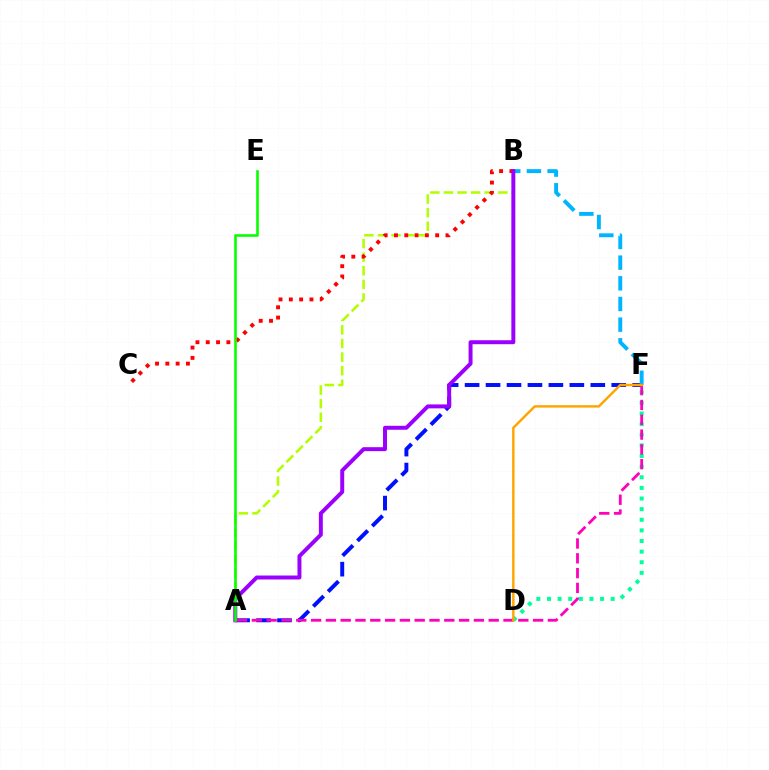{('A', 'B'): [{'color': '#b3ff00', 'line_style': 'dashed', 'thickness': 1.85}, {'color': '#9b00ff', 'line_style': 'solid', 'thickness': 2.85}], ('A', 'F'): [{'color': '#0010ff', 'line_style': 'dashed', 'thickness': 2.85}, {'color': '#ff00bd', 'line_style': 'dashed', 'thickness': 2.01}], ('B', 'C'): [{'color': '#ff0000', 'line_style': 'dotted', 'thickness': 2.8}], ('D', 'F'): [{'color': '#00ff9d', 'line_style': 'dotted', 'thickness': 2.89}, {'color': '#ffa500', 'line_style': 'solid', 'thickness': 1.75}], ('B', 'F'): [{'color': '#00b5ff', 'line_style': 'dashed', 'thickness': 2.81}], ('A', 'E'): [{'color': '#08ff00', 'line_style': 'solid', 'thickness': 1.89}]}